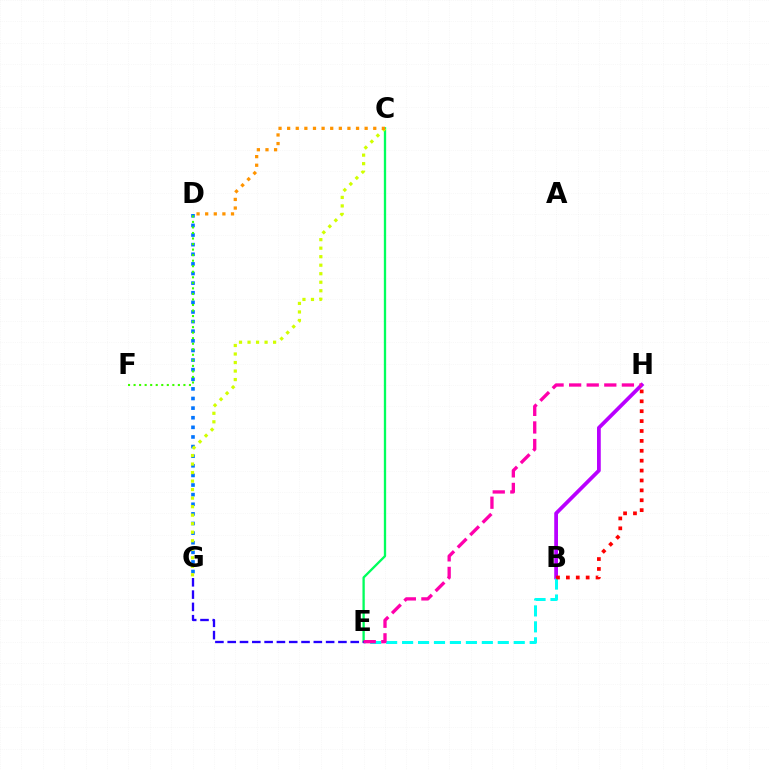{('B', 'H'): [{'color': '#b900ff', 'line_style': 'solid', 'thickness': 2.7}, {'color': '#ff0000', 'line_style': 'dotted', 'thickness': 2.69}], ('C', 'E'): [{'color': '#00ff5c', 'line_style': 'solid', 'thickness': 1.67}], ('D', 'G'): [{'color': '#0074ff', 'line_style': 'dotted', 'thickness': 2.61}], ('E', 'G'): [{'color': '#2500ff', 'line_style': 'dashed', 'thickness': 1.67}], ('B', 'E'): [{'color': '#00fff6', 'line_style': 'dashed', 'thickness': 2.17}], ('C', 'G'): [{'color': '#d1ff00', 'line_style': 'dotted', 'thickness': 2.31}], ('D', 'F'): [{'color': '#3dff00', 'line_style': 'dotted', 'thickness': 1.5}], ('C', 'D'): [{'color': '#ff9400', 'line_style': 'dotted', 'thickness': 2.34}], ('E', 'H'): [{'color': '#ff00ac', 'line_style': 'dashed', 'thickness': 2.39}]}